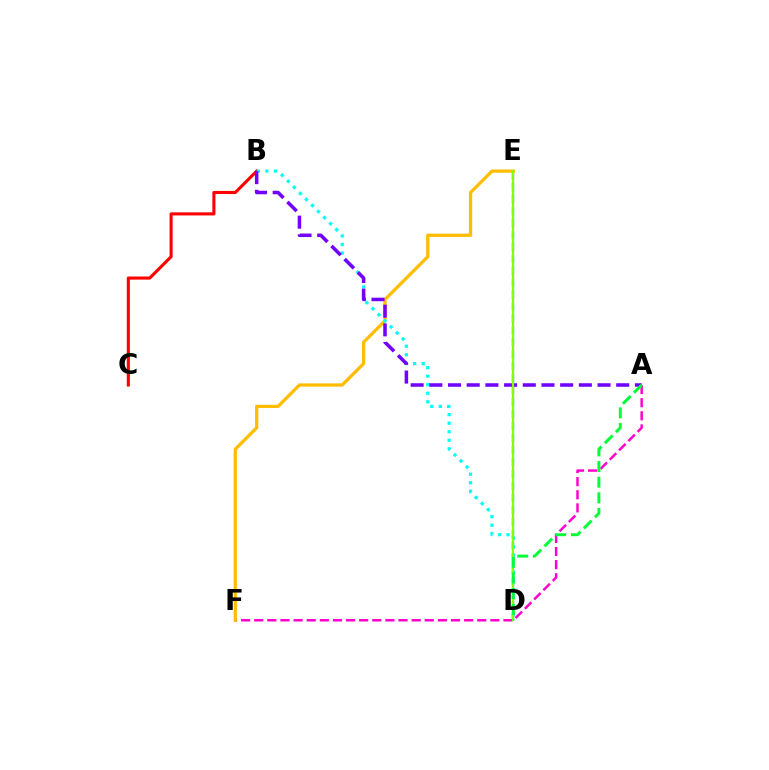{('A', 'F'): [{'color': '#ff00cf', 'line_style': 'dashed', 'thickness': 1.78}], ('D', 'E'): [{'color': '#004bff', 'line_style': 'dashed', 'thickness': 1.62}, {'color': '#84ff00', 'line_style': 'solid', 'thickness': 1.62}], ('B', 'C'): [{'color': '#ff0000', 'line_style': 'solid', 'thickness': 2.23}], ('E', 'F'): [{'color': '#ffbd00', 'line_style': 'solid', 'thickness': 2.34}], ('B', 'D'): [{'color': '#00fff6', 'line_style': 'dotted', 'thickness': 2.32}], ('A', 'B'): [{'color': '#7200ff', 'line_style': 'dashed', 'thickness': 2.54}], ('A', 'D'): [{'color': '#00ff39', 'line_style': 'dashed', 'thickness': 2.12}]}